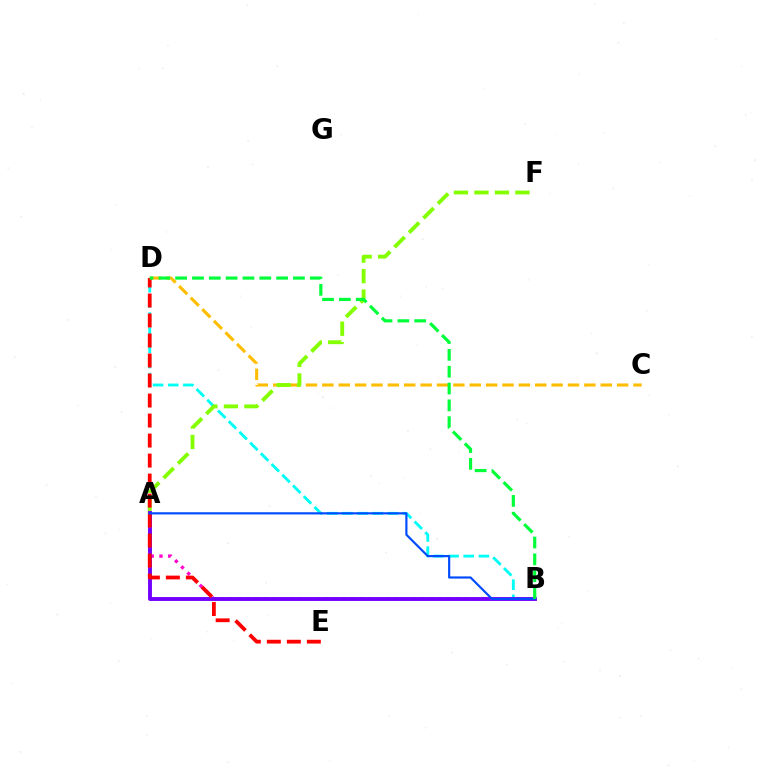{('C', 'D'): [{'color': '#ffbd00', 'line_style': 'dashed', 'thickness': 2.22}], ('A', 'B'): [{'color': '#ff00cf', 'line_style': 'dotted', 'thickness': 2.37}, {'color': '#7200ff', 'line_style': 'solid', 'thickness': 2.8}, {'color': '#004bff', 'line_style': 'solid', 'thickness': 1.57}], ('B', 'D'): [{'color': '#00fff6', 'line_style': 'dashed', 'thickness': 2.06}, {'color': '#00ff39', 'line_style': 'dashed', 'thickness': 2.29}], ('A', 'F'): [{'color': '#84ff00', 'line_style': 'dashed', 'thickness': 2.78}], ('D', 'E'): [{'color': '#ff0000', 'line_style': 'dashed', 'thickness': 2.72}]}